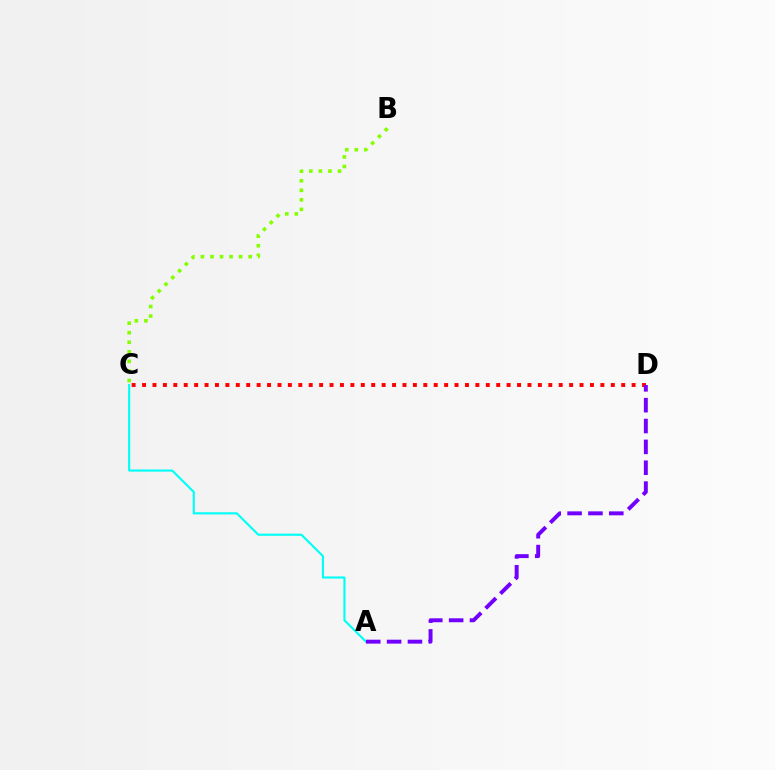{('B', 'C'): [{'color': '#84ff00', 'line_style': 'dotted', 'thickness': 2.59}], ('C', 'D'): [{'color': '#ff0000', 'line_style': 'dotted', 'thickness': 2.83}], ('A', 'C'): [{'color': '#00fff6', 'line_style': 'solid', 'thickness': 1.54}], ('A', 'D'): [{'color': '#7200ff', 'line_style': 'dashed', 'thickness': 2.83}]}